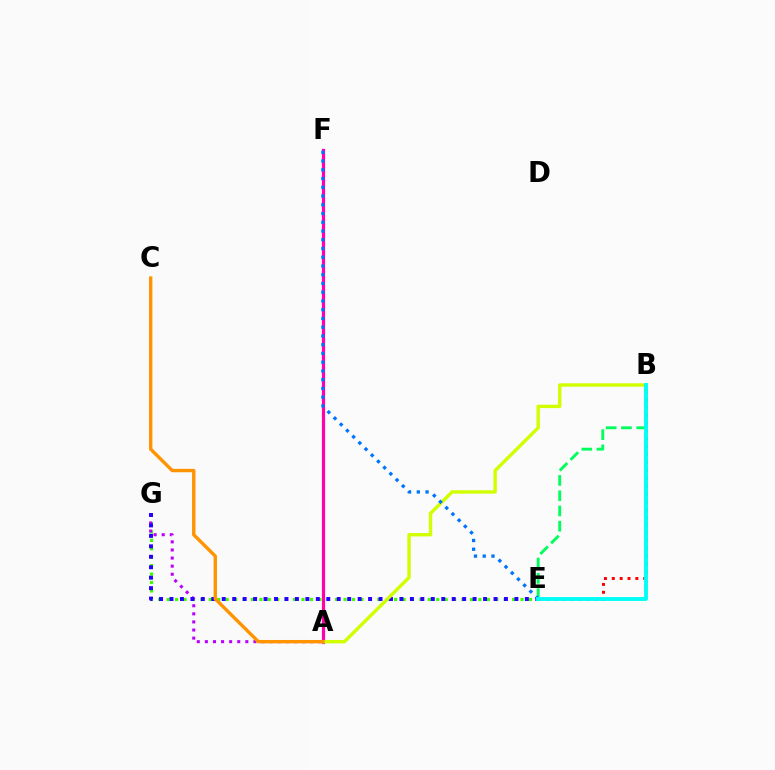{('E', 'G'): [{'color': '#3dff00', 'line_style': 'dotted', 'thickness': 2.29}, {'color': '#2500ff', 'line_style': 'dotted', 'thickness': 2.84}], ('B', 'E'): [{'color': '#00ff5c', 'line_style': 'dashed', 'thickness': 2.07}, {'color': '#ff0000', 'line_style': 'dotted', 'thickness': 2.14}, {'color': '#00fff6', 'line_style': 'solid', 'thickness': 2.8}], ('A', 'G'): [{'color': '#b900ff', 'line_style': 'dotted', 'thickness': 2.2}], ('A', 'F'): [{'color': '#ff00ac', 'line_style': 'solid', 'thickness': 2.3}], ('A', 'B'): [{'color': '#d1ff00', 'line_style': 'solid', 'thickness': 2.45}], ('E', 'F'): [{'color': '#0074ff', 'line_style': 'dotted', 'thickness': 2.38}], ('A', 'C'): [{'color': '#ff9400', 'line_style': 'solid', 'thickness': 2.43}]}